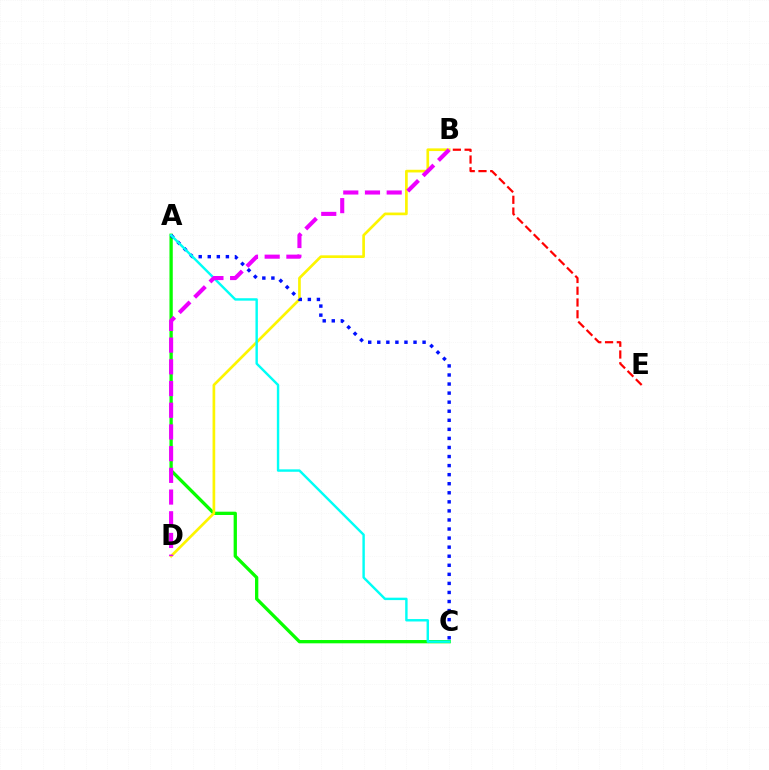{('A', 'C'): [{'color': '#08ff00', 'line_style': 'solid', 'thickness': 2.38}, {'color': '#0010ff', 'line_style': 'dotted', 'thickness': 2.46}, {'color': '#00fff6', 'line_style': 'solid', 'thickness': 1.74}], ('B', 'E'): [{'color': '#ff0000', 'line_style': 'dashed', 'thickness': 1.6}], ('B', 'D'): [{'color': '#fcf500', 'line_style': 'solid', 'thickness': 1.93}, {'color': '#ee00ff', 'line_style': 'dashed', 'thickness': 2.95}]}